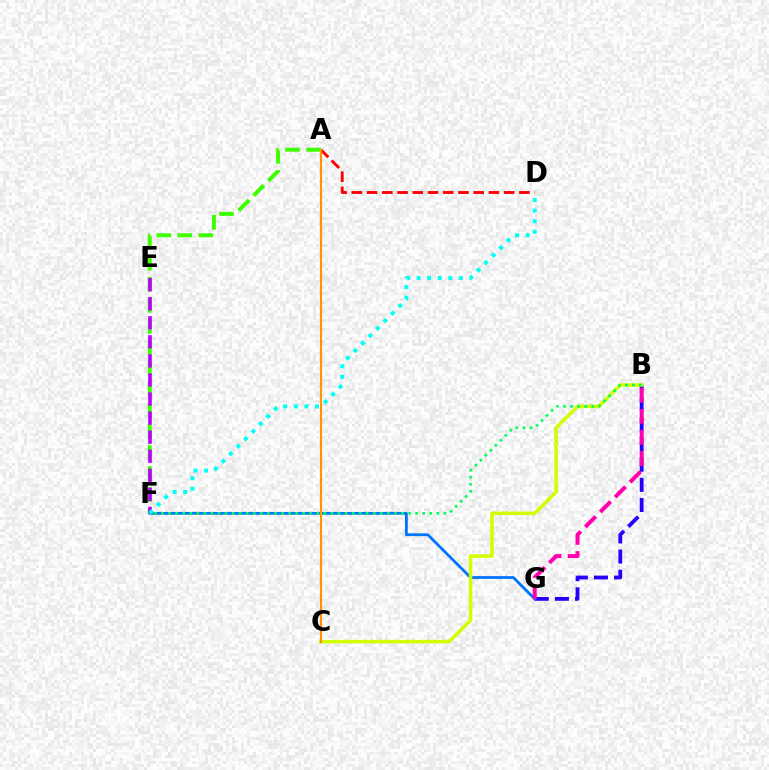{('B', 'G'): [{'color': '#2500ff', 'line_style': 'dashed', 'thickness': 2.74}, {'color': '#ff00ac', 'line_style': 'dashed', 'thickness': 2.87}], ('F', 'G'): [{'color': '#0074ff', 'line_style': 'solid', 'thickness': 2.0}], ('B', 'C'): [{'color': '#d1ff00', 'line_style': 'solid', 'thickness': 2.54}], ('A', 'F'): [{'color': '#3dff00', 'line_style': 'dashed', 'thickness': 2.86}], ('E', 'F'): [{'color': '#b900ff', 'line_style': 'dashed', 'thickness': 2.59}], ('D', 'F'): [{'color': '#00fff6', 'line_style': 'dotted', 'thickness': 2.87}], ('A', 'D'): [{'color': '#ff0000', 'line_style': 'dashed', 'thickness': 2.07}], ('B', 'F'): [{'color': '#00ff5c', 'line_style': 'dotted', 'thickness': 1.92}], ('A', 'C'): [{'color': '#ff9400', 'line_style': 'solid', 'thickness': 1.55}]}